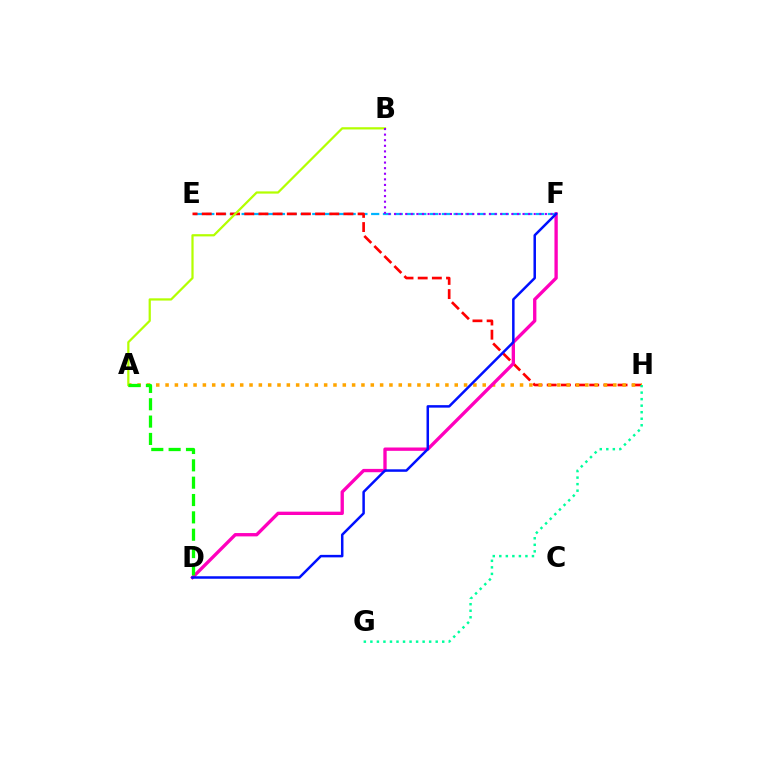{('E', 'F'): [{'color': '#00b5ff', 'line_style': 'dashed', 'thickness': 1.6}], ('E', 'H'): [{'color': '#ff0000', 'line_style': 'dashed', 'thickness': 1.92}], ('A', 'H'): [{'color': '#ffa500', 'line_style': 'dotted', 'thickness': 2.53}], ('D', 'F'): [{'color': '#ff00bd', 'line_style': 'solid', 'thickness': 2.4}, {'color': '#0010ff', 'line_style': 'solid', 'thickness': 1.8}], ('A', 'B'): [{'color': '#b3ff00', 'line_style': 'solid', 'thickness': 1.61}], ('A', 'D'): [{'color': '#08ff00', 'line_style': 'dashed', 'thickness': 2.36}], ('B', 'F'): [{'color': '#9b00ff', 'line_style': 'dotted', 'thickness': 1.52}], ('G', 'H'): [{'color': '#00ff9d', 'line_style': 'dotted', 'thickness': 1.77}]}